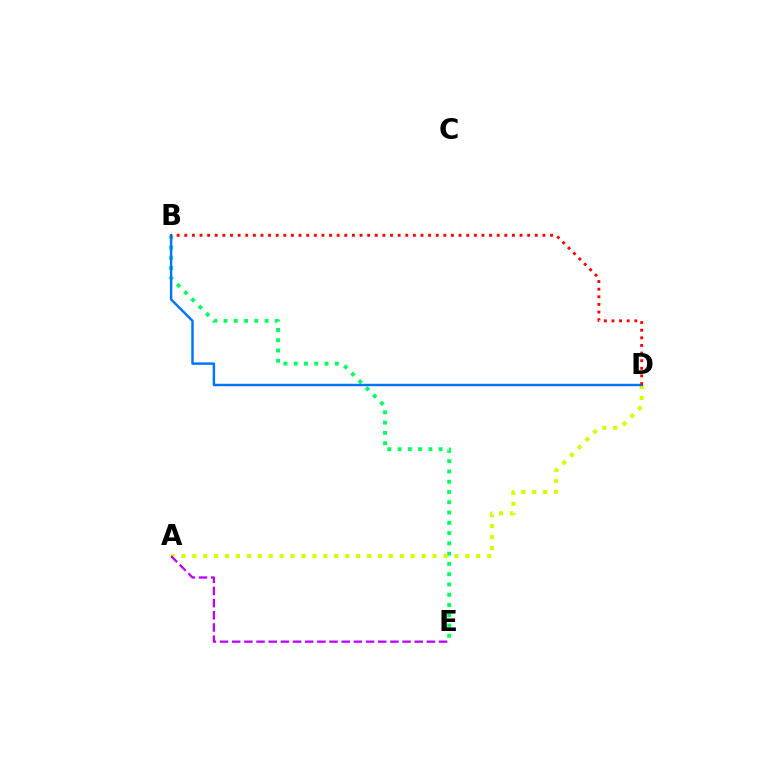{('B', 'E'): [{'color': '#00ff5c', 'line_style': 'dotted', 'thickness': 2.79}], ('A', 'D'): [{'color': '#d1ff00', 'line_style': 'dotted', 'thickness': 2.97}], ('B', 'D'): [{'color': '#0074ff', 'line_style': 'solid', 'thickness': 1.77}, {'color': '#ff0000', 'line_style': 'dotted', 'thickness': 2.07}], ('A', 'E'): [{'color': '#b900ff', 'line_style': 'dashed', 'thickness': 1.65}]}